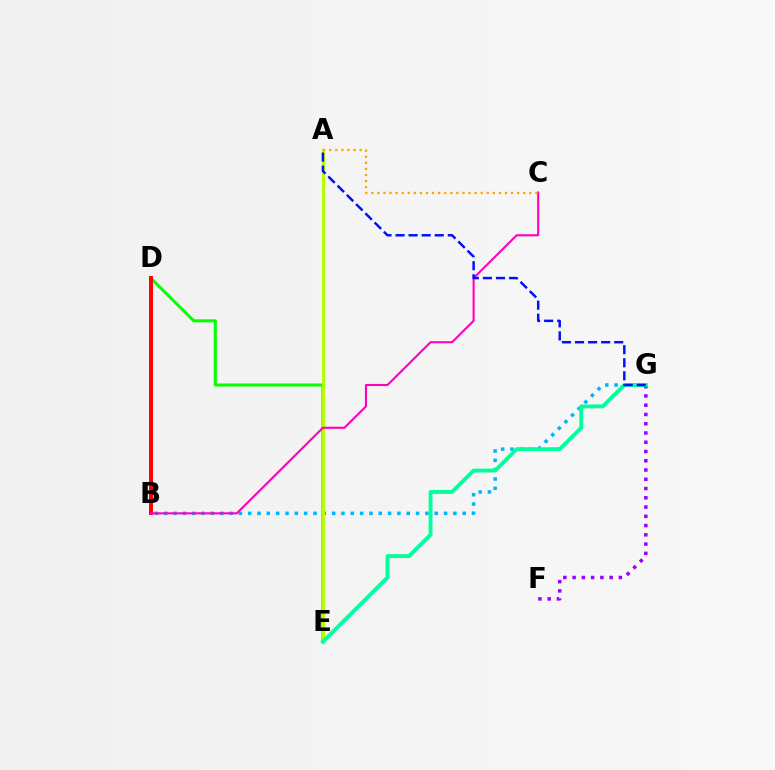{('D', 'E'): [{'color': '#08ff00', 'line_style': 'solid', 'thickness': 2.2}], ('B', 'D'): [{'color': '#ff0000', 'line_style': 'solid', 'thickness': 2.84}], ('B', 'G'): [{'color': '#00b5ff', 'line_style': 'dotted', 'thickness': 2.53}], ('A', 'E'): [{'color': '#b3ff00', 'line_style': 'solid', 'thickness': 2.2}], ('F', 'G'): [{'color': '#9b00ff', 'line_style': 'dotted', 'thickness': 2.52}], ('B', 'C'): [{'color': '#ff00bd', 'line_style': 'solid', 'thickness': 1.51}], ('E', 'G'): [{'color': '#00ff9d', 'line_style': 'solid', 'thickness': 2.79}], ('A', 'G'): [{'color': '#0010ff', 'line_style': 'dashed', 'thickness': 1.77}], ('A', 'C'): [{'color': '#ffa500', 'line_style': 'dotted', 'thickness': 1.65}]}